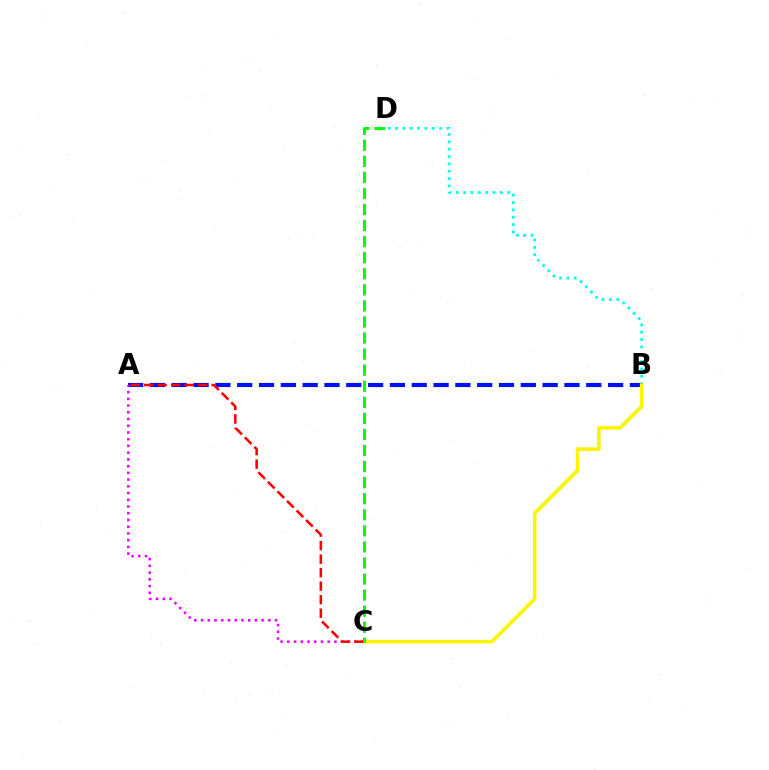{('B', 'D'): [{'color': '#00fff6', 'line_style': 'dotted', 'thickness': 2.0}], ('A', 'B'): [{'color': '#0010ff', 'line_style': 'dashed', 'thickness': 2.96}], ('B', 'C'): [{'color': '#fcf500', 'line_style': 'solid', 'thickness': 2.58}], ('A', 'C'): [{'color': '#ee00ff', 'line_style': 'dotted', 'thickness': 1.83}, {'color': '#ff0000', 'line_style': 'dashed', 'thickness': 1.84}], ('C', 'D'): [{'color': '#08ff00', 'line_style': 'dashed', 'thickness': 2.18}]}